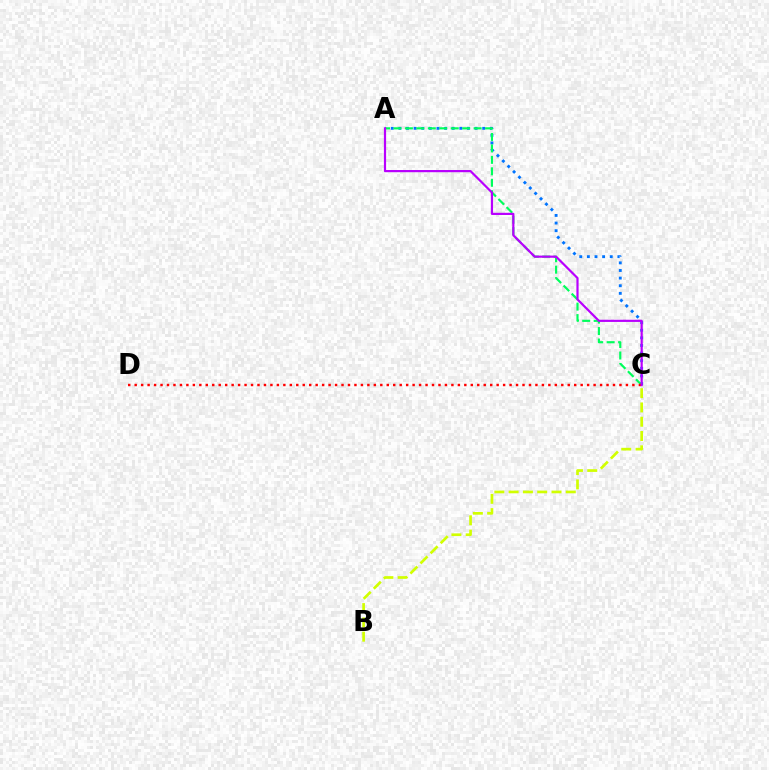{('A', 'C'): [{'color': '#0074ff', 'line_style': 'dotted', 'thickness': 2.07}, {'color': '#00ff5c', 'line_style': 'dashed', 'thickness': 1.56}, {'color': '#b900ff', 'line_style': 'solid', 'thickness': 1.58}], ('B', 'C'): [{'color': '#d1ff00', 'line_style': 'dashed', 'thickness': 1.94}], ('C', 'D'): [{'color': '#ff0000', 'line_style': 'dotted', 'thickness': 1.76}]}